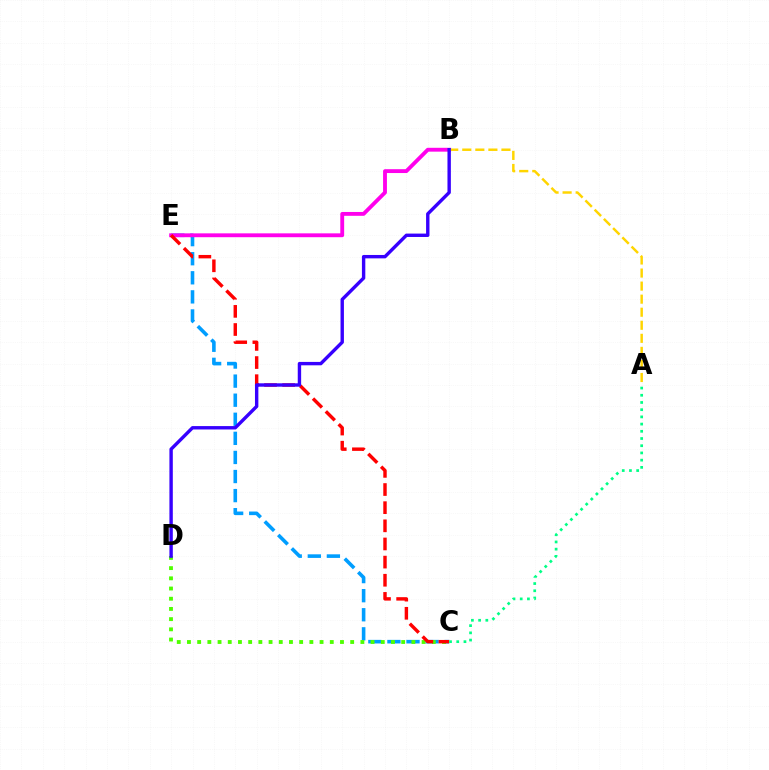{('C', 'E'): [{'color': '#009eff', 'line_style': 'dashed', 'thickness': 2.59}, {'color': '#ff0000', 'line_style': 'dashed', 'thickness': 2.46}], ('B', 'E'): [{'color': '#ff00ed', 'line_style': 'solid', 'thickness': 2.77}], ('C', 'D'): [{'color': '#4fff00', 'line_style': 'dotted', 'thickness': 2.77}], ('A', 'B'): [{'color': '#ffd500', 'line_style': 'dashed', 'thickness': 1.77}], ('B', 'D'): [{'color': '#3700ff', 'line_style': 'solid', 'thickness': 2.44}], ('A', 'C'): [{'color': '#00ff86', 'line_style': 'dotted', 'thickness': 1.96}]}